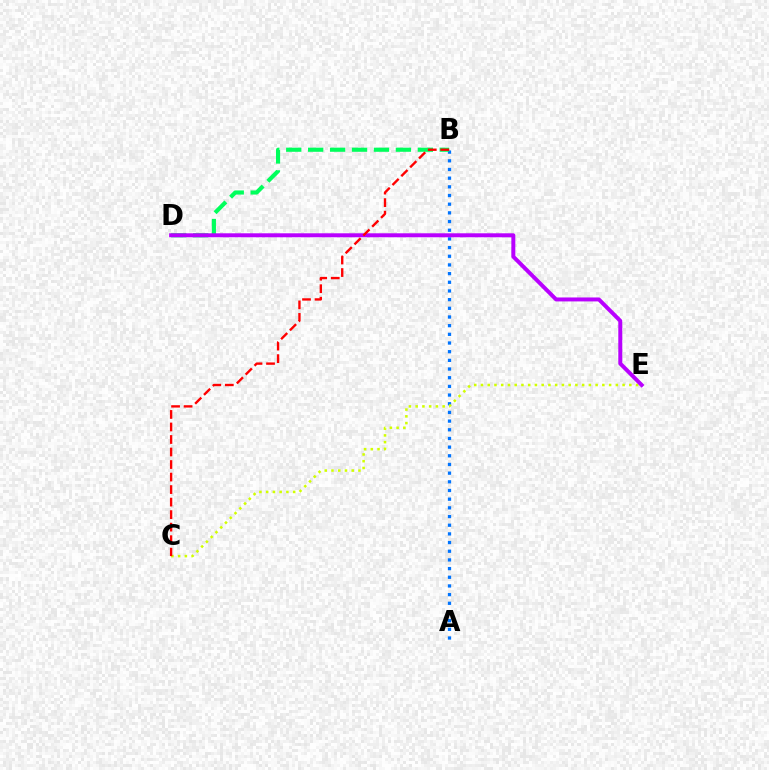{('A', 'B'): [{'color': '#0074ff', 'line_style': 'dotted', 'thickness': 2.36}], ('C', 'E'): [{'color': '#d1ff00', 'line_style': 'dotted', 'thickness': 1.83}], ('B', 'D'): [{'color': '#00ff5c', 'line_style': 'dashed', 'thickness': 2.98}], ('D', 'E'): [{'color': '#b900ff', 'line_style': 'solid', 'thickness': 2.85}], ('B', 'C'): [{'color': '#ff0000', 'line_style': 'dashed', 'thickness': 1.7}]}